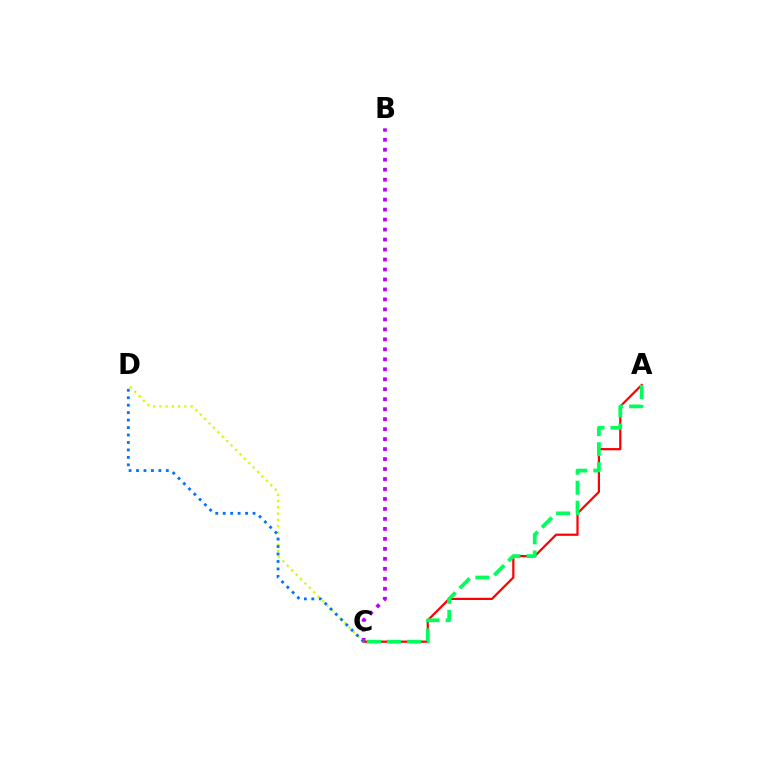{('B', 'C'): [{'color': '#b900ff', 'line_style': 'dotted', 'thickness': 2.71}], ('A', 'C'): [{'color': '#ff0000', 'line_style': 'solid', 'thickness': 1.6}, {'color': '#00ff5c', 'line_style': 'dashed', 'thickness': 2.72}], ('C', 'D'): [{'color': '#d1ff00', 'line_style': 'dotted', 'thickness': 1.7}, {'color': '#0074ff', 'line_style': 'dotted', 'thickness': 2.03}]}